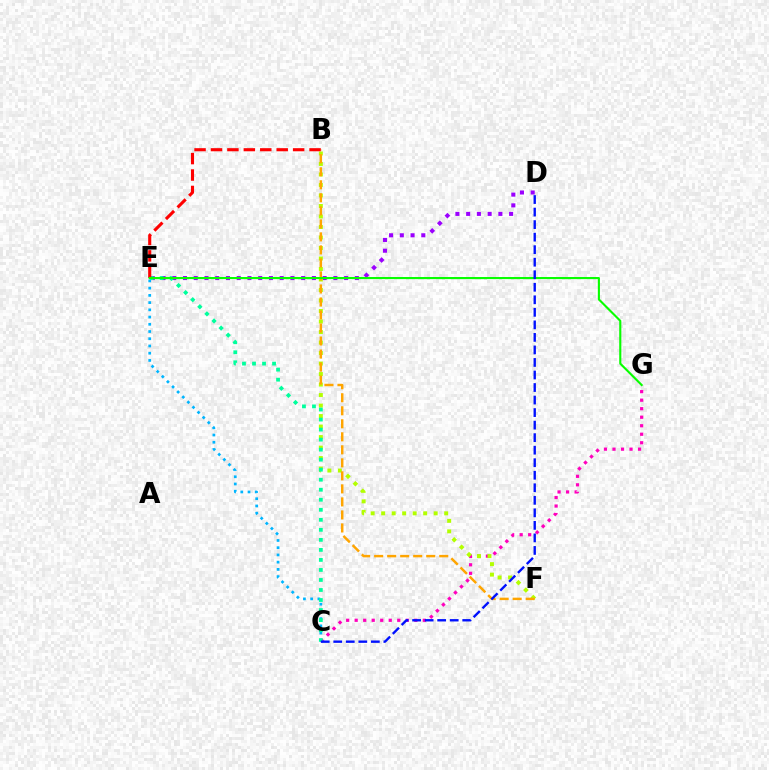{('D', 'E'): [{'color': '#9b00ff', 'line_style': 'dotted', 'thickness': 2.92}], ('C', 'E'): [{'color': '#00b5ff', 'line_style': 'dotted', 'thickness': 1.96}, {'color': '#00ff9d', 'line_style': 'dotted', 'thickness': 2.72}], ('C', 'G'): [{'color': '#ff00bd', 'line_style': 'dotted', 'thickness': 2.31}], ('B', 'F'): [{'color': '#b3ff00', 'line_style': 'dotted', 'thickness': 2.85}, {'color': '#ffa500', 'line_style': 'dashed', 'thickness': 1.77}], ('B', 'E'): [{'color': '#ff0000', 'line_style': 'dashed', 'thickness': 2.23}], ('E', 'G'): [{'color': '#08ff00', 'line_style': 'solid', 'thickness': 1.52}], ('C', 'D'): [{'color': '#0010ff', 'line_style': 'dashed', 'thickness': 1.7}]}